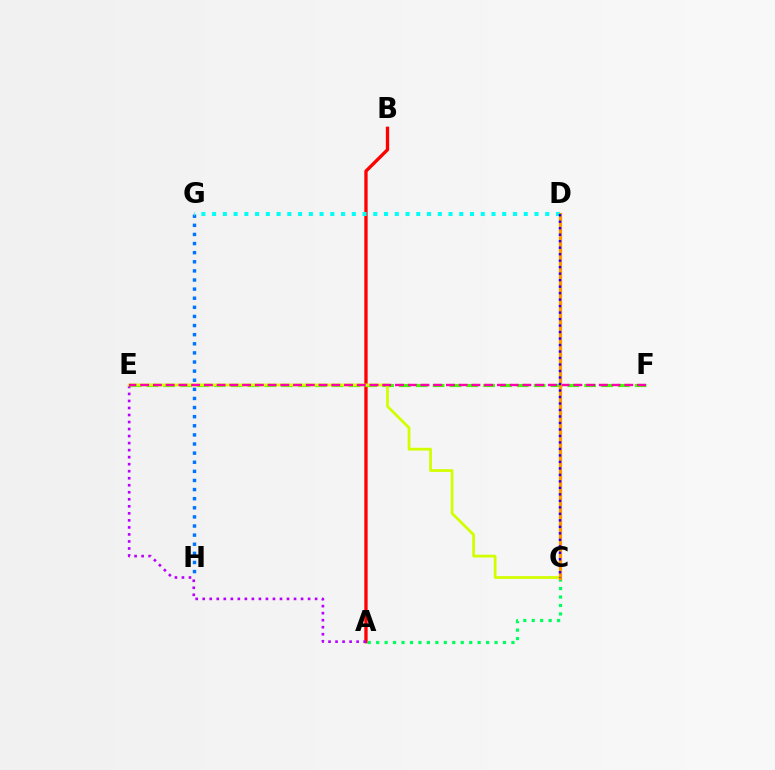{('A', 'B'): [{'color': '#ff0000', 'line_style': 'solid', 'thickness': 2.4}], ('G', 'H'): [{'color': '#0074ff', 'line_style': 'dotted', 'thickness': 2.48}], ('E', 'F'): [{'color': '#3dff00', 'line_style': 'dashed', 'thickness': 2.29}, {'color': '#ff00ac', 'line_style': 'dashed', 'thickness': 1.73}], ('D', 'G'): [{'color': '#00fff6', 'line_style': 'dotted', 'thickness': 2.92}], ('A', 'E'): [{'color': '#b900ff', 'line_style': 'dotted', 'thickness': 1.91}], ('C', 'E'): [{'color': '#d1ff00', 'line_style': 'solid', 'thickness': 2.0}], ('A', 'C'): [{'color': '#00ff5c', 'line_style': 'dotted', 'thickness': 2.3}], ('C', 'D'): [{'color': '#ff9400', 'line_style': 'solid', 'thickness': 2.32}, {'color': '#2500ff', 'line_style': 'dotted', 'thickness': 1.76}]}